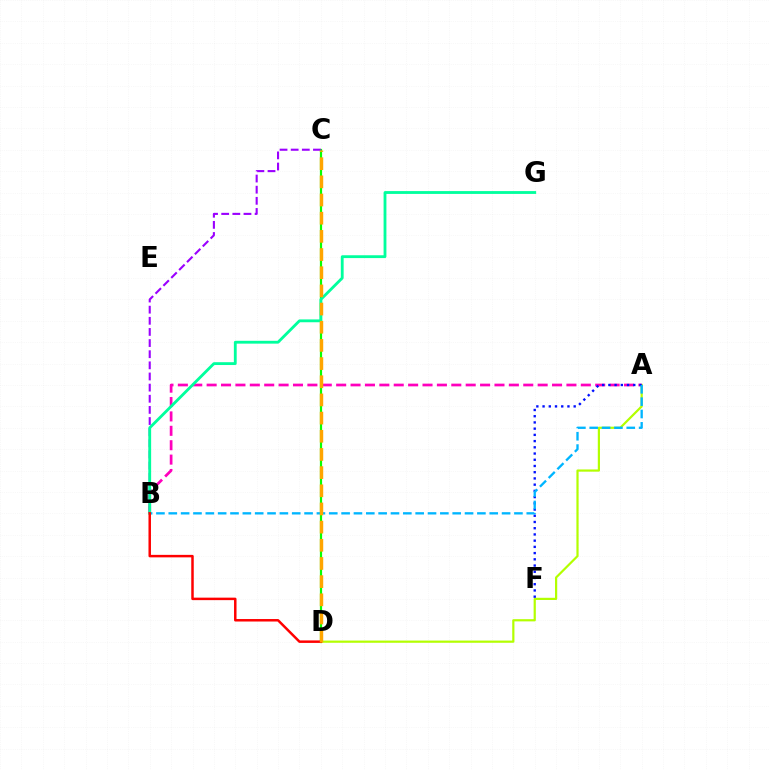{('C', 'D'): [{'color': '#08ff00', 'line_style': 'solid', 'thickness': 1.59}, {'color': '#ffa500', 'line_style': 'dashed', 'thickness': 2.47}], ('A', 'D'): [{'color': '#b3ff00', 'line_style': 'solid', 'thickness': 1.59}], ('A', 'B'): [{'color': '#ff00bd', 'line_style': 'dashed', 'thickness': 1.96}, {'color': '#00b5ff', 'line_style': 'dashed', 'thickness': 1.68}], ('A', 'F'): [{'color': '#0010ff', 'line_style': 'dotted', 'thickness': 1.69}], ('B', 'C'): [{'color': '#9b00ff', 'line_style': 'dashed', 'thickness': 1.51}], ('B', 'G'): [{'color': '#00ff9d', 'line_style': 'solid', 'thickness': 2.04}], ('B', 'D'): [{'color': '#ff0000', 'line_style': 'solid', 'thickness': 1.79}]}